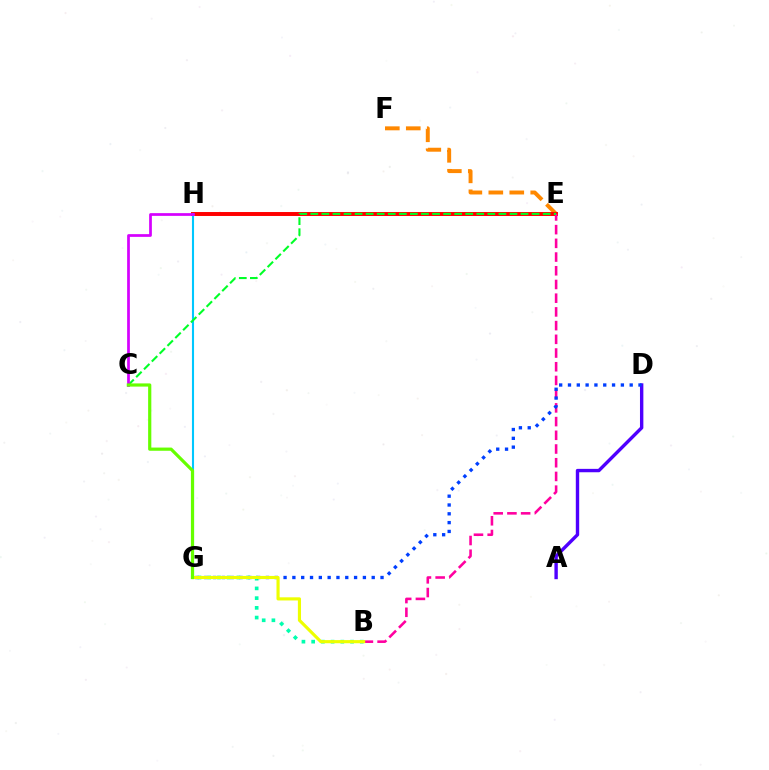{('E', 'F'): [{'color': '#ff8800', 'line_style': 'dashed', 'thickness': 2.85}], ('A', 'D'): [{'color': '#4f00ff', 'line_style': 'solid', 'thickness': 2.44}], ('E', 'H'): [{'color': '#ff0000', 'line_style': 'solid', 'thickness': 2.84}], ('B', 'E'): [{'color': '#ff00a0', 'line_style': 'dashed', 'thickness': 1.86}], ('G', 'H'): [{'color': '#00c7ff', 'line_style': 'solid', 'thickness': 1.51}], ('B', 'G'): [{'color': '#00ffaf', 'line_style': 'dotted', 'thickness': 2.64}, {'color': '#eeff00', 'line_style': 'solid', 'thickness': 2.26}], ('C', 'E'): [{'color': '#00ff27', 'line_style': 'dashed', 'thickness': 1.5}], ('D', 'G'): [{'color': '#003fff', 'line_style': 'dotted', 'thickness': 2.39}], ('C', 'H'): [{'color': '#d600ff', 'line_style': 'solid', 'thickness': 1.96}], ('C', 'G'): [{'color': '#66ff00', 'line_style': 'solid', 'thickness': 2.3}]}